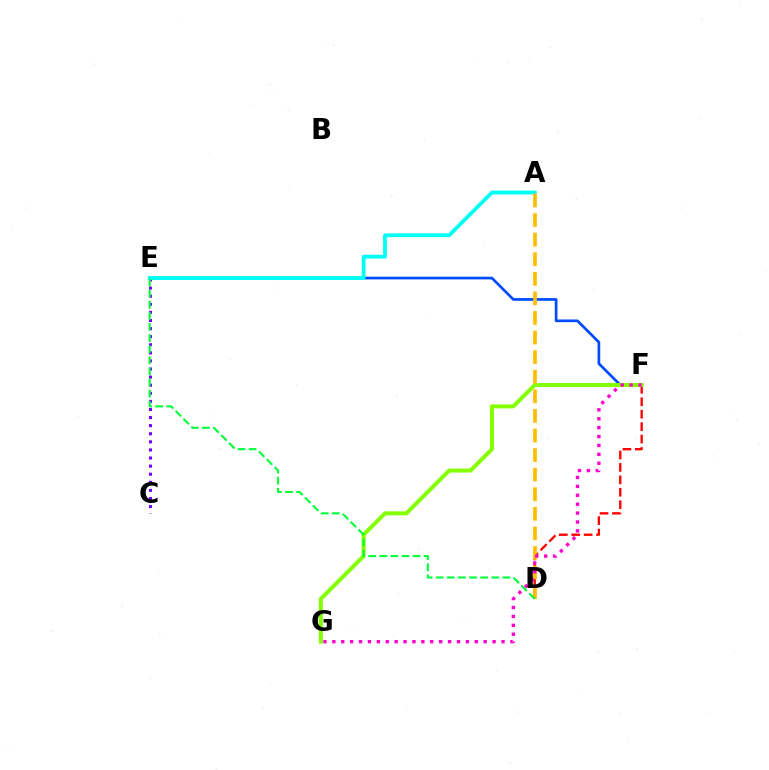{('D', 'F'): [{'color': '#ff0000', 'line_style': 'dashed', 'thickness': 1.69}], ('C', 'E'): [{'color': '#7200ff', 'line_style': 'dotted', 'thickness': 2.2}], ('E', 'F'): [{'color': '#004bff', 'line_style': 'solid', 'thickness': 1.94}], ('F', 'G'): [{'color': '#84ff00', 'line_style': 'solid', 'thickness': 2.88}, {'color': '#ff00cf', 'line_style': 'dotted', 'thickness': 2.42}], ('A', 'E'): [{'color': '#00fff6', 'line_style': 'solid', 'thickness': 2.74}], ('A', 'D'): [{'color': '#ffbd00', 'line_style': 'dashed', 'thickness': 2.66}], ('D', 'E'): [{'color': '#00ff39', 'line_style': 'dashed', 'thickness': 1.51}]}